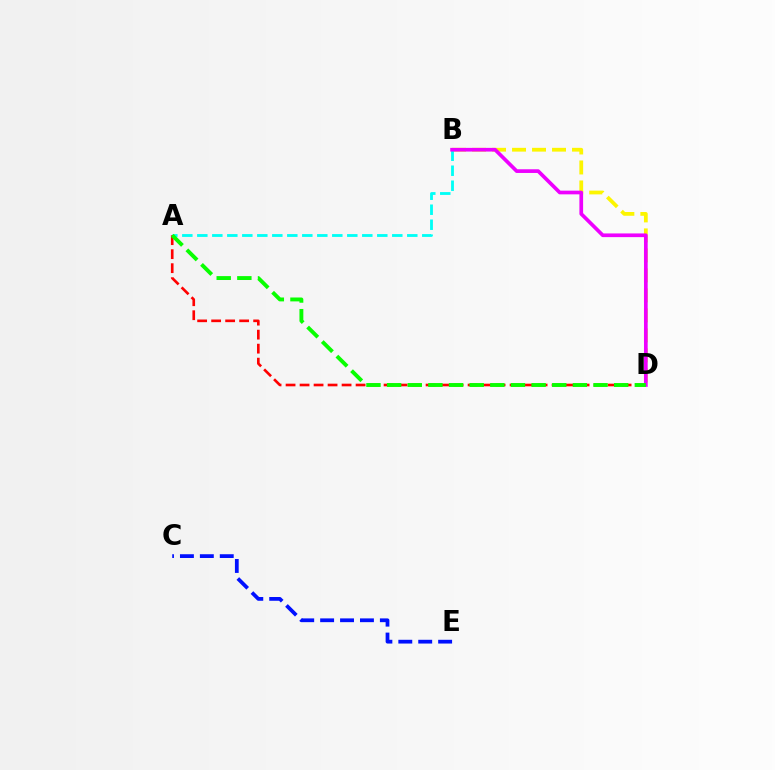{('B', 'D'): [{'color': '#fcf500', 'line_style': 'dashed', 'thickness': 2.72}, {'color': '#ee00ff', 'line_style': 'solid', 'thickness': 2.66}], ('A', 'B'): [{'color': '#00fff6', 'line_style': 'dashed', 'thickness': 2.04}], ('A', 'D'): [{'color': '#ff0000', 'line_style': 'dashed', 'thickness': 1.9}, {'color': '#08ff00', 'line_style': 'dashed', 'thickness': 2.8}], ('C', 'E'): [{'color': '#0010ff', 'line_style': 'dashed', 'thickness': 2.71}]}